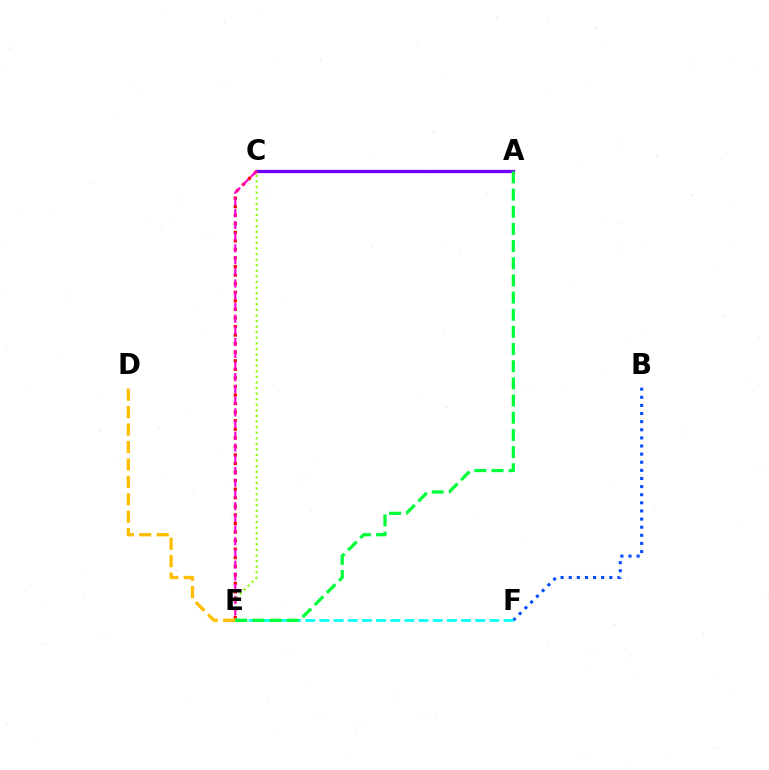{('B', 'F'): [{'color': '#004bff', 'line_style': 'dotted', 'thickness': 2.21}], ('A', 'C'): [{'color': '#7200ff', 'line_style': 'solid', 'thickness': 2.36}], ('C', 'E'): [{'color': '#ff0000', 'line_style': 'dotted', 'thickness': 2.33}, {'color': '#84ff00', 'line_style': 'dotted', 'thickness': 1.52}, {'color': '#ff00cf', 'line_style': 'dashed', 'thickness': 1.59}], ('D', 'E'): [{'color': '#ffbd00', 'line_style': 'dashed', 'thickness': 2.37}], ('E', 'F'): [{'color': '#00fff6', 'line_style': 'dashed', 'thickness': 1.92}], ('A', 'E'): [{'color': '#00ff39', 'line_style': 'dashed', 'thickness': 2.33}]}